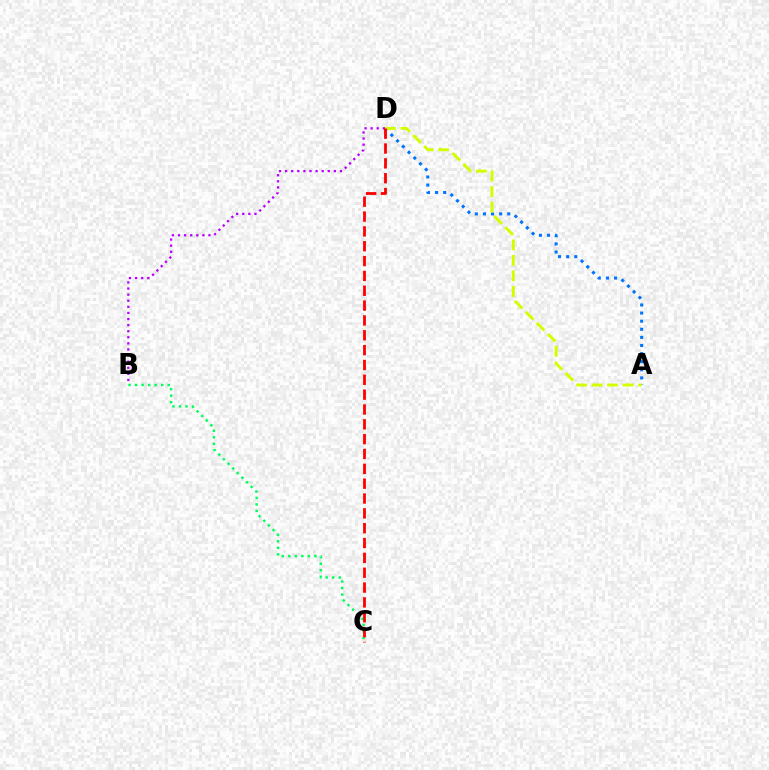{('A', 'D'): [{'color': '#0074ff', 'line_style': 'dotted', 'thickness': 2.2}, {'color': '#d1ff00', 'line_style': 'dashed', 'thickness': 2.11}], ('B', 'D'): [{'color': '#b900ff', 'line_style': 'dotted', 'thickness': 1.66}], ('B', 'C'): [{'color': '#00ff5c', 'line_style': 'dotted', 'thickness': 1.77}], ('C', 'D'): [{'color': '#ff0000', 'line_style': 'dashed', 'thickness': 2.02}]}